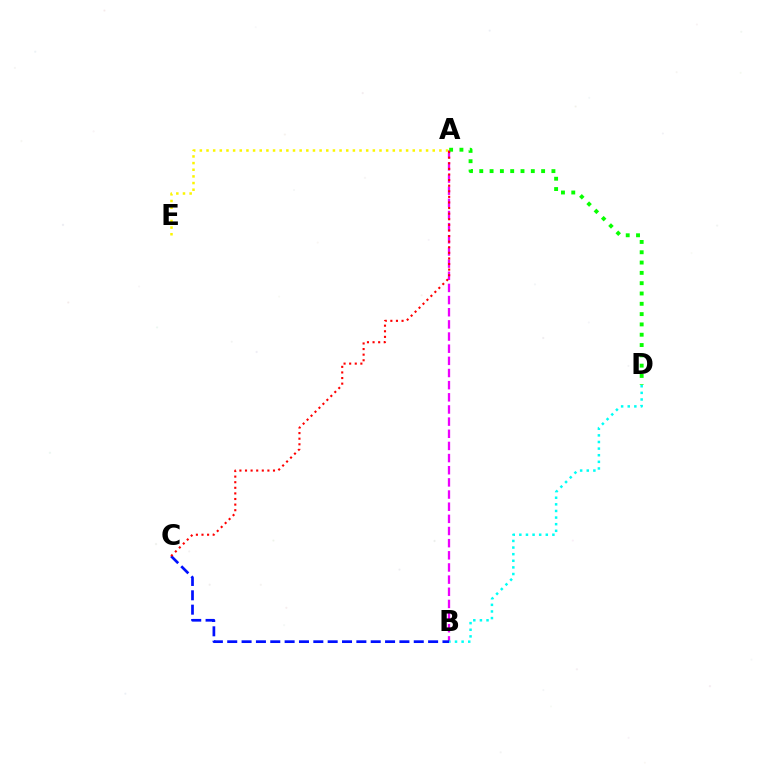{('A', 'B'): [{'color': '#ee00ff', 'line_style': 'dashed', 'thickness': 1.65}], ('A', 'D'): [{'color': '#08ff00', 'line_style': 'dotted', 'thickness': 2.8}], ('B', 'C'): [{'color': '#0010ff', 'line_style': 'dashed', 'thickness': 1.95}], ('A', 'E'): [{'color': '#fcf500', 'line_style': 'dotted', 'thickness': 1.81}], ('A', 'C'): [{'color': '#ff0000', 'line_style': 'dotted', 'thickness': 1.52}], ('B', 'D'): [{'color': '#00fff6', 'line_style': 'dotted', 'thickness': 1.8}]}